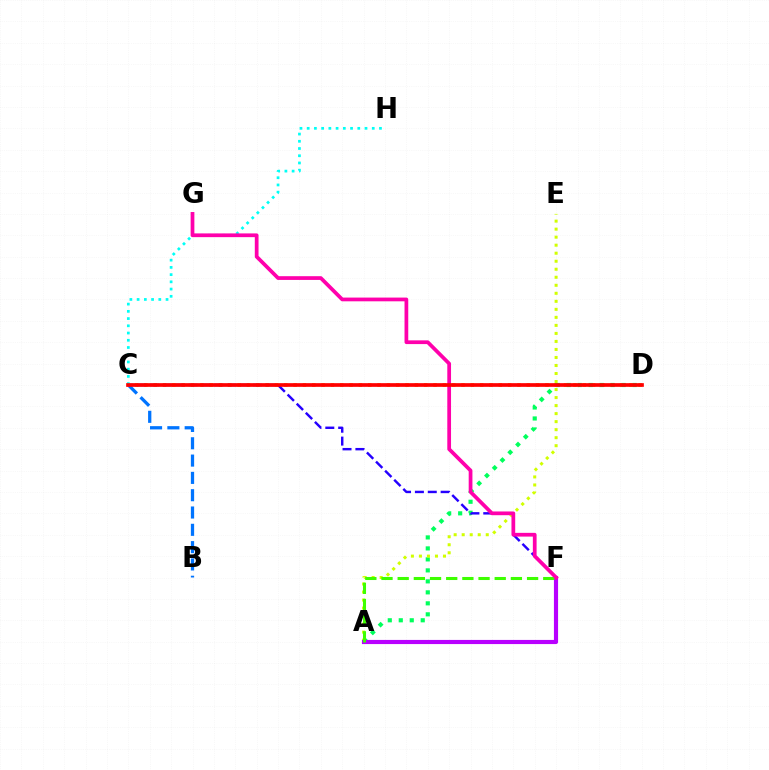{('C', 'D'): [{'color': '#ff9400', 'line_style': 'dotted', 'thickness': 2.53}, {'color': '#ff0000', 'line_style': 'solid', 'thickness': 2.65}], ('A', 'D'): [{'color': '#00ff5c', 'line_style': 'dotted', 'thickness': 2.98}], ('A', 'E'): [{'color': '#d1ff00', 'line_style': 'dotted', 'thickness': 2.18}], ('B', 'C'): [{'color': '#0074ff', 'line_style': 'dashed', 'thickness': 2.35}], ('A', 'F'): [{'color': '#b900ff', 'line_style': 'solid', 'thickness': 2.99}, {'color': '#3dff00', 'line_style': 'dashed', 'thickness': 2.2}], ('C', 'F'): [{'color': '#2500ff', 'line_style': 'dashed', 'thickness': 1.75}], ('C', 'H'): [{'color': '#00fff6', 'line_style': 'dotted', 'thickness': 1.96}], ('F', 'G'): [{'color': '#ff00ac', 'line_style': 'solid', 'thickness': 2.69}]}